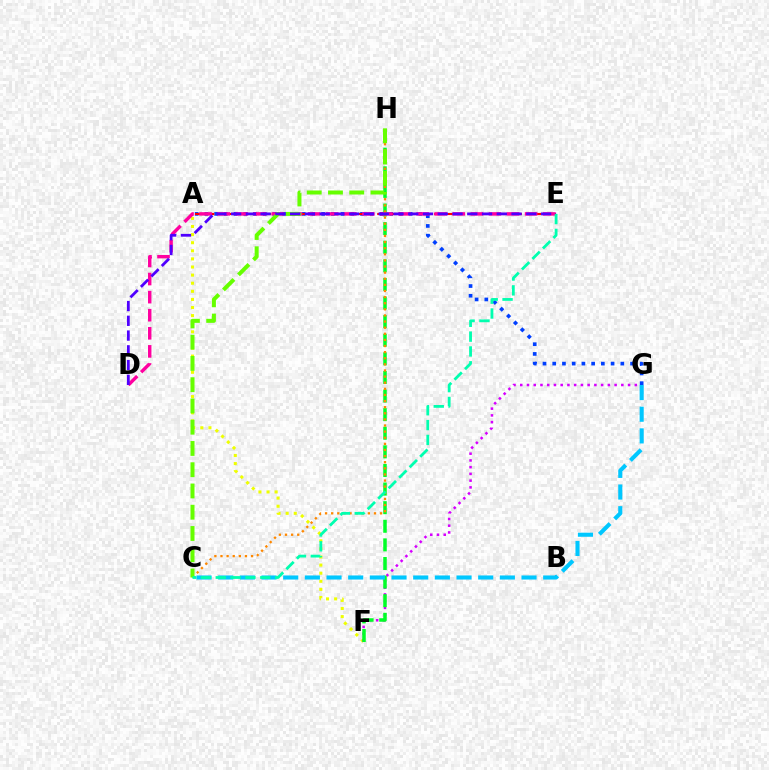{('A', 'F'): [{'color': '#eeff00', 'line_style': 'dotted', 'thickness': 2.2}], ('F', 'G'): [{'color': '#d600ff', 'line_style': 'dotted', 'thickness': 1.83}], ('F', 'H'): [{'color': '#00ff27', 'line_style': 'dashed', 'thickness': 2.53}], ('C', 'G'): [{'color': '#00c7ff', 'line_style': 'dashed', 'thickness': 2.94}], ('A', 'G'): [{'color': '#003fff', 'line_style': 'dotted', 'thickness': 2.64}], ('A', 'E'): [{'color': '#ff0000', 'line_style': 'dashed', 'thickness': 1.55}], ('D', 'E'): [{'color': '#ff00a0', 'line_style': 'dashed', 'thickness': 2.46}, {'color': '#4f00ff', 'line_style': 'dashed', 'thickness': 2.01}], ('C', 'H'): [{'color': '#ff8800', 'line_style': 'dotted', 'thickness': 1.66}, {'color': '#66ff00', 'line_style': 'dashed', 'thickness': 2.89}], ('C', 'E'): [{'color': '#00ffaf', 'line_style': 'dashed', 'thickness': 2.02}]}